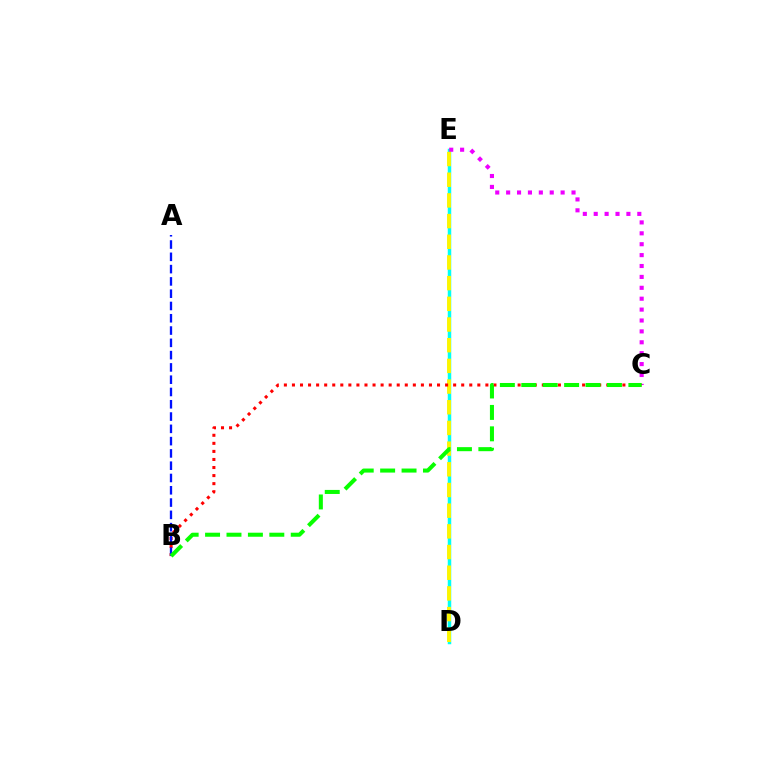{('D', 'E'): [{'color': '#00fff6', 'line_style': 'solid', 'thickness': 2.51}, {'color': '#fcf500', 'line_style': 'dashed', 'thickness': 2.81}], ('C', 'E'): [{'color': '#ee00ff', 'line_style': 'dotted', 'thickness': 2.96}], ('B', 'C'): [{'color': '#ff0000', 'line_style': 'dotted', 'thickness': 2.19}, {'color': '#08ff00', 'line_style': 'dashed', 'thickness': 2.91}], ('A', 'B'): [{'color': '#0010ff', 'line_style': 'dashed', 'thickness': 1.67}]}